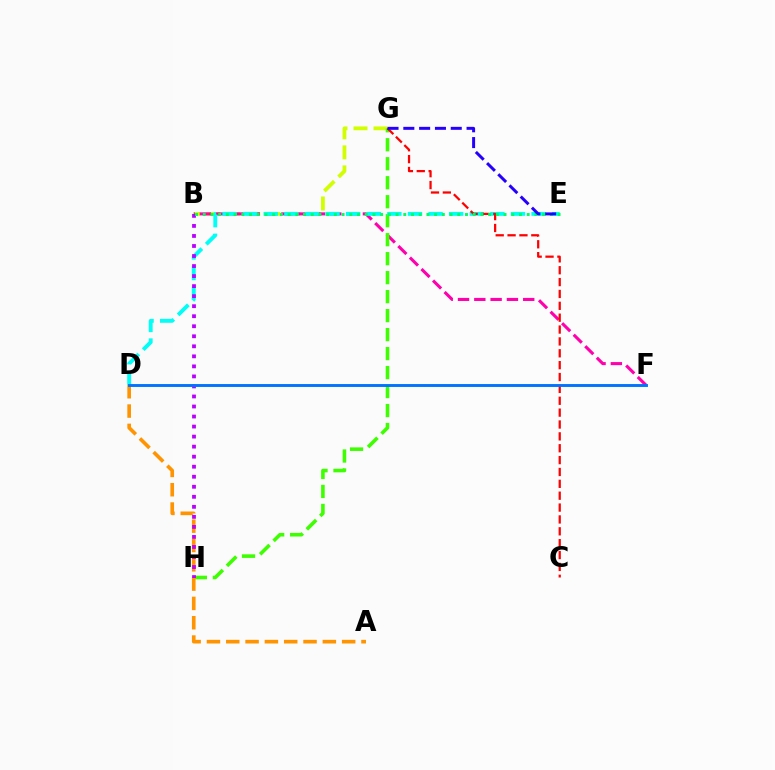{('B', 'G'): [{'color': '#d1ff00', 'line_style': 'dashed', 'thickness': 2.72}], ('B', 'F'): [{'color': '#ff00ac', 'line_style': 'dashed', 'thickness': 2.21}], ('G', 'H'): [{'color': '#3dff00', 'line_style': 'dashed', 'thickness': 2.58}], ('D', 'E'): [{'color': '#00fff6', 'line_style': 'dashed', 'thickness': 2.8}], ('A', 'D'): [{'color': '#ff9400', 'line_style': 'dashed', 'thickness': 2.62}], ('B', 'H'): [{'color': '#b900ff', 'line_style': 'dotted', 'thickness': 2.73}], ('C', 'G'): [{'color': '#ff0000', 'line_style': 'dashed', 'thickness': 1.61}], ('B', 'E'): [{'color': '#00ff5c', 'line_style': 'dotted', 'thickness': 2.1}], ('D', 'F'): [{'color': '#0074ff', 'line_style': 'solid', 'thickness': 2.09}], ('E', 'G'): [{'color': '#2500ff', 'line_style': 'dashed', 'thickness': 2.15}]}